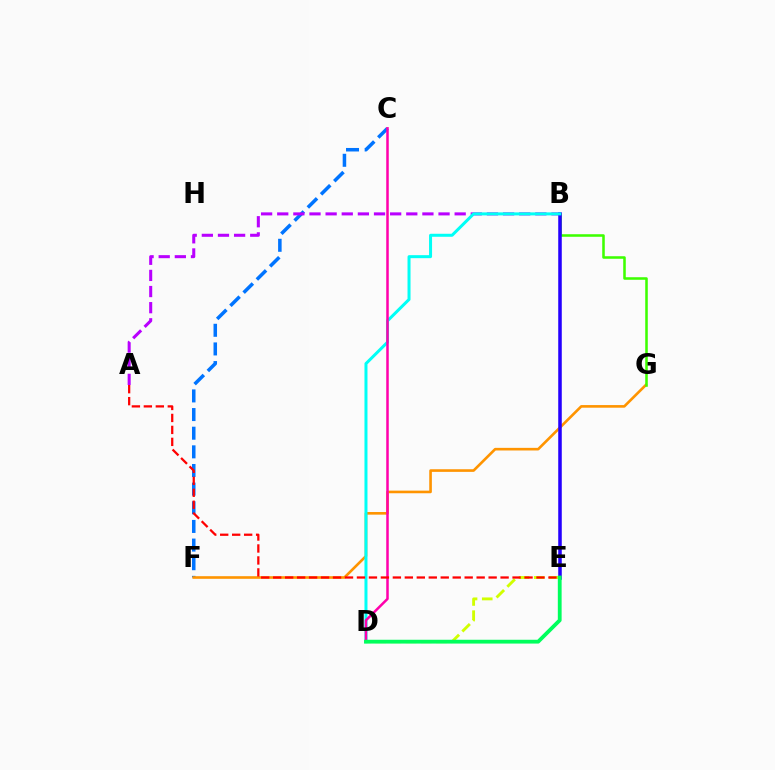{('C', 'F'): [{'color': '#0074ff', 'line_style': 'dashed', 'thickness': 2.53}], ('F', 'G'): [{'color': '#ff9400', 'line_style': 'solid', 'thickness': 1.89}], ('A', 'B'): [{'color': '#b900ff', 'line_style': 'dashed', 'thickness': 2.19}], ('B', 'G'): [{'color': '#3dff00', 'line_style': 'solid', 'thickness': 1.83}], ('B', 'E'): [{'color': '#2500ff', 'line_style': 'solid', 'thickness': 2.55}], ('B', 'D'): [{'color': '#00fff6', 'line_style': 'solid', 'thickness': 2.17}], ('D', 'E'): [{'color': '#d1ff00', 'line_style': 'dashed', 'thickness': 2.06}, {'color': '#00ff5c', 'line_style': 'solid', 'thickness': 2.74}], ('C', 'D'): [{'color': '#ff00ac', 'line_style': 'solid', 'thickness': 1.81}], ('A', 'E'): [{'color': '#ff0000', 'line_style': 'dashed', 'thickness': 1.63}]}